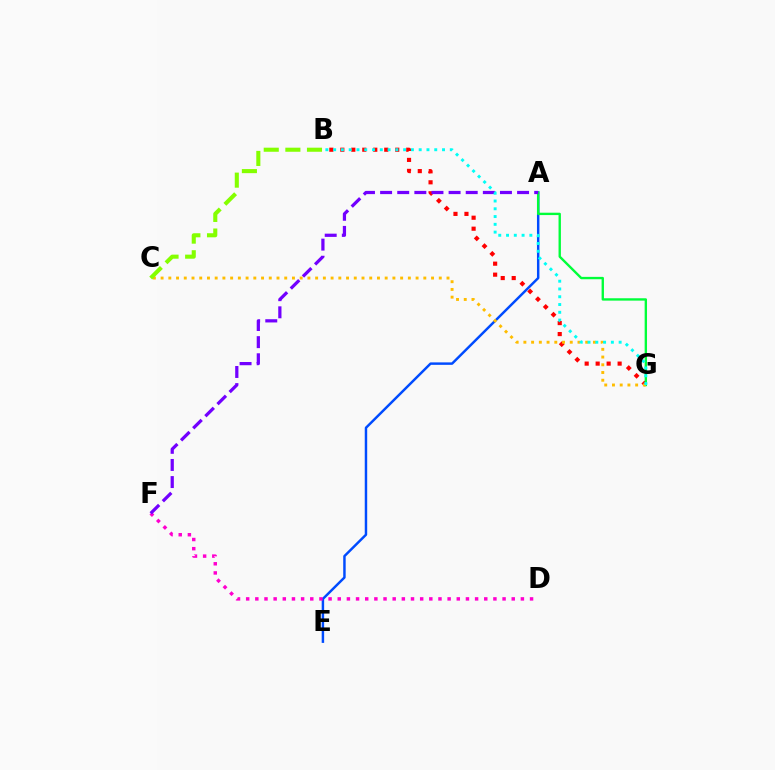{('A', 'E'): [{'color': '#004bff', 'line_style': 'solid', 'thickness': 1.77}], ('D', 'F'): [{'color': '#ff00cf', 'line_style': 'dotted', 'thickness': 2.49}], ('B', 'G'): [{'color': '#ff0000', 'line_style': 'dotted', 'thickness': 2.98}, {'color': '#00fff6', 'line_style': 'dotted', 'thickness': 2.11}], ('A', 'G'): [{'color': '#00ff39', 'line_style': 'solid', 'thickness': 1.7}], ('C', 'G'): [{'color': '#ffbd00', 'line_style': 'dotted', 'thickness': 2.1}], ('A', 'F'): [{'color': '#7200ff', 'line_style': 'dashed', 'thickness': 2.33}], ('B', 'C'): [{'color': '#84ff00', 'line_style': 'dashed', 'thickness': 2.94}]}